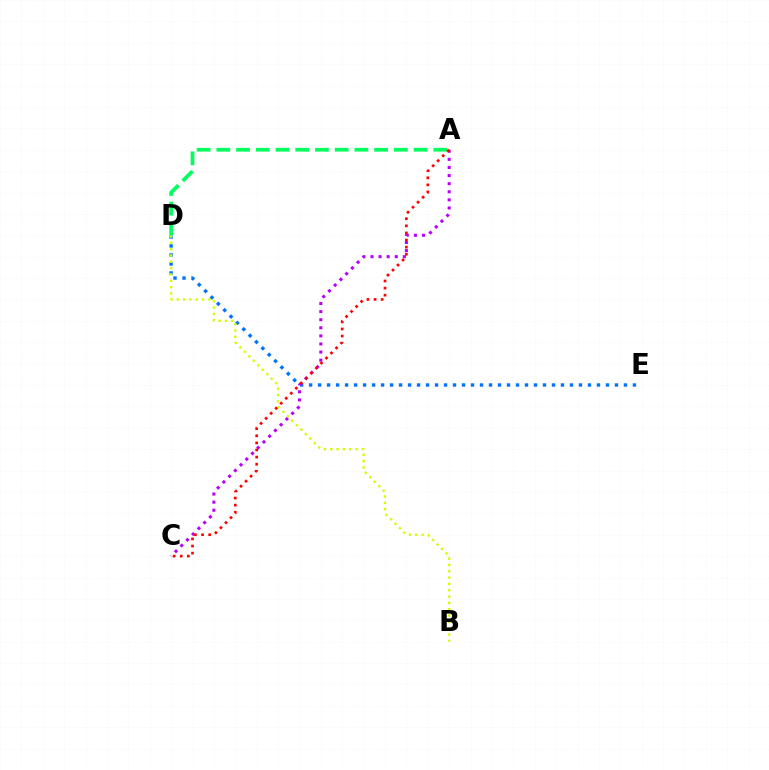{('D', 'E'): [{'color': '#0074ff', 'line_style': 'dotted', 'thickness': 2.44}], ('A', 'C'): [{'color': '#b900ff', 'line_style': 'dotted', 'thickness': 2.2}, {'color': '#ff0000', 'line_style': 'dotted', 'thickness': 1.93}], ('B', 'D'): [{'color': '#d1ff00', 'line_style': 'dotted', 'thickness': 1.72}], ('A', 'D'): [{'color': '#00ff5c', 'line_style': 'dashed', 'thickness': 2.68}]}